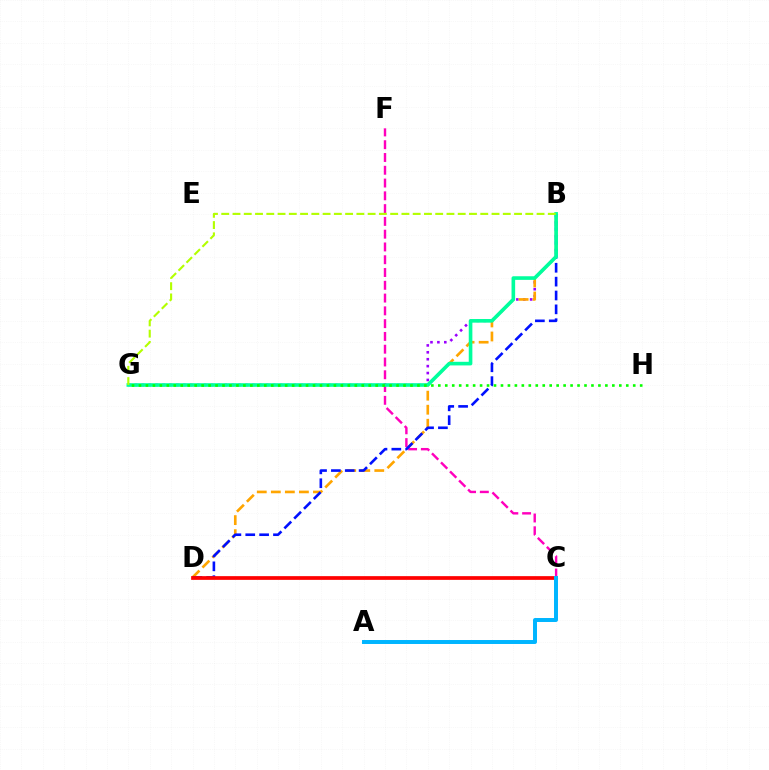{('B', 'G'): [{'color': '#9b00ff', 'line_style': 'dotted', 'thickness': 1.88}, {'color': '#00ff9d', 'line_style': 'solid', 'thickness': 2.61}, {'color': '#b3ff00', 'line_style': 'dashed', 'thickness': 1.53}], ('B', 'D'): [{'color': '#ffa500', 'line_style': 'dashed', 'thickness': 1.91}, {'color': '#0010ff', 'line_style': 'dashed', 'thickness': 1.88}], ('C', 'F'): [{'color': '#ff00bd', 'line_style': 'dashed', 'thickness': 1.74}], ('C', 'D'): [{'color': '#ff0000', 'line_style': 'solid', 'thickness': 2.68}], ('G', 'H'): [{'color': '#08ff00', 'line_style': 'dotted', 'thickness': 1.89}], ('A', 'C'): [{'color': '#00b5ff', 'line_style': 'solid', 'thickness': 2.86}]}